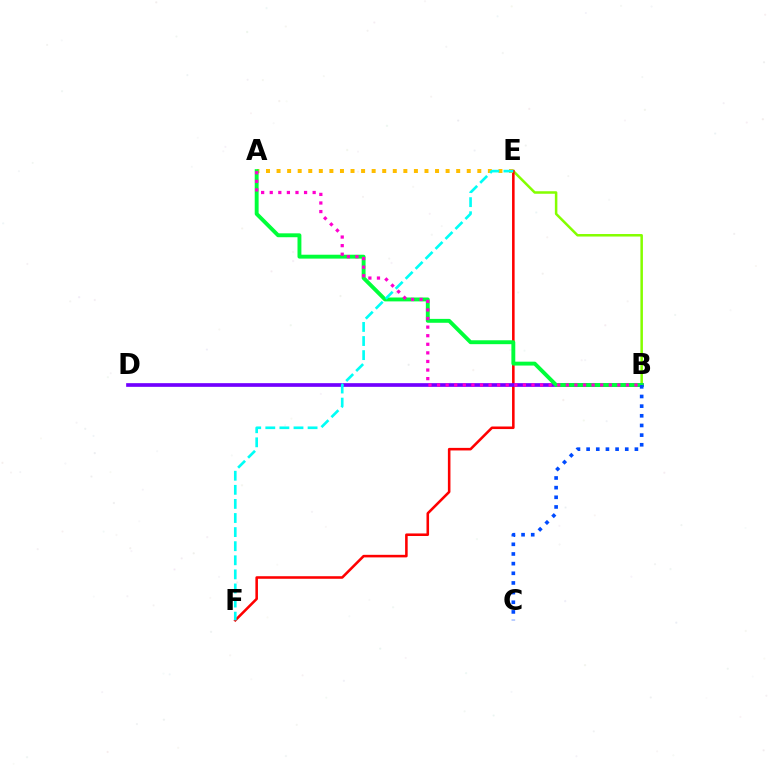{('B', 'E'): [{'color': '#84ff00', 'line_style': 'solid', 'thickness': 1.81}], ('E', 'F'): [{'color': '#ff0000', 'line_style': 'solid', 'thickness': 1.85}, {'color': '#00fff6', 'line_style': 'dashed', 'thickness': 1.91}], ('A', 'E'): [{'color': '#ffbd00', 'line_style': 'dotted', 'thickness': 2.87}], ('B', 'D'): [{'color': '#7200ff', 'line_style': 'solid', 'thickness': 2.65}], ('A', 'B'): [{'color': '#00ff39', 'line_style': 'solid', 'thickness': 2.8}, {'color': '#ff00cf', 'line_style': 'dotted', 'thickness': 2.33}], ('B', 'C'): [{'color': '#004bff', 'line_style': 'dotted', 'thickness': 2.62}]}